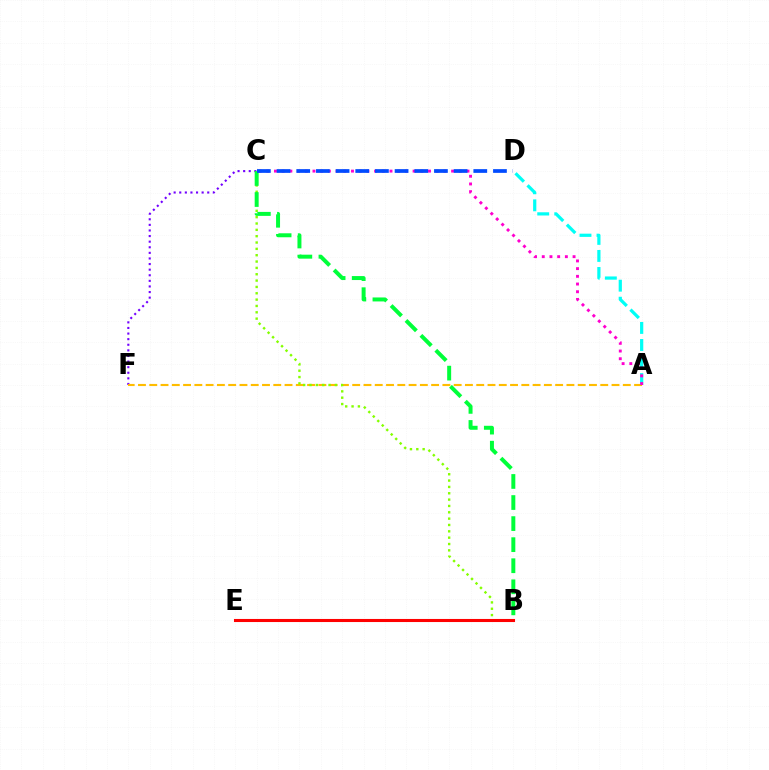{('C', 'F'): [{'color': '#7200ff', 'line_style': 'dotted', 'thickness': 1.52}], ('A', 'F'): [{'color': '#ffbd00', 'line_style': 'dashed', 'thickness': 1.53}], ('A', 'D'): [{'color': '#00fff6', 'line_style': 'dashed', 'thickness': 2.31}], ('B', 'C'): [{'color': '#84ff00', 'line_style': 'dotted', 'thickness': 1.72}, {'color': '#00ff39', 'line_style': 'dashed', 'thickness': 2.86}], ('A', 'C'): [{'color': '#ff00cf', 'line_style': 'dotted', 'thickness': 2.09}], ('B', 'E'): [{'color': '#ff0000', 'line_style': 'solid', 'thickness': 2.22}], ('C', 'D'): [{'color': '#004bff', 'line_style': 'dashed', 'thickness': 2.67}]}